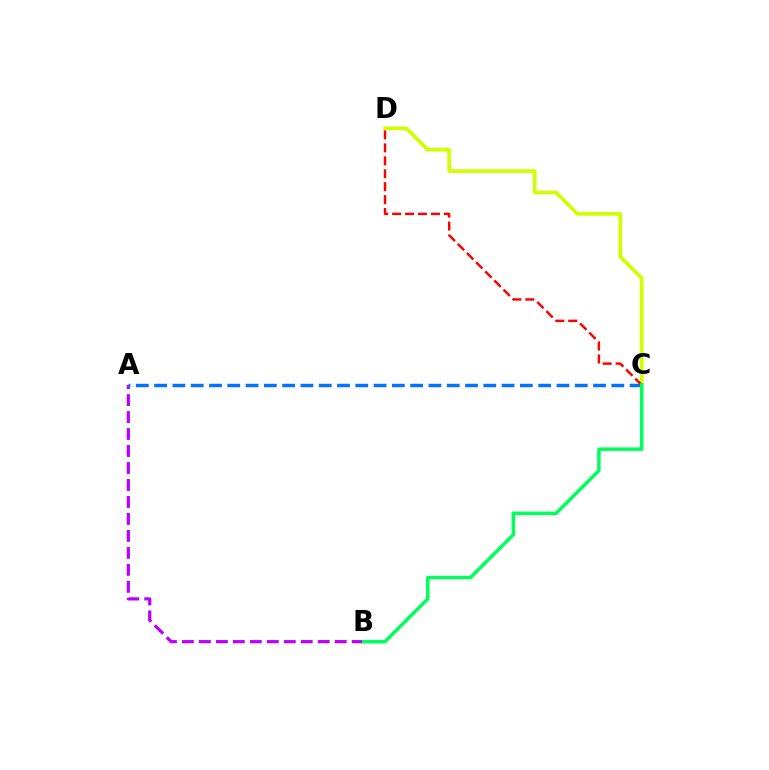{('C', 'D'): [{'color': '#d1ff00', 'line_style': 'solid', 'thickness': 2.67}, {'color': '#ff0000', 'line_style': 'dashed', 'thickness': 1.76}], ('A', 'B'): [{'color': '#b900ff', 'line_style': 'dashed', 'thickness': 2.31}], ('A', 'C'): [{'color': '#0074ff', 'line_style': 'dashed', 'thickness': 2.48}], ('B', 'C'): [{'color': '#00ff5c', 'line_style': 'solid', 'thickness': 2.53}]}